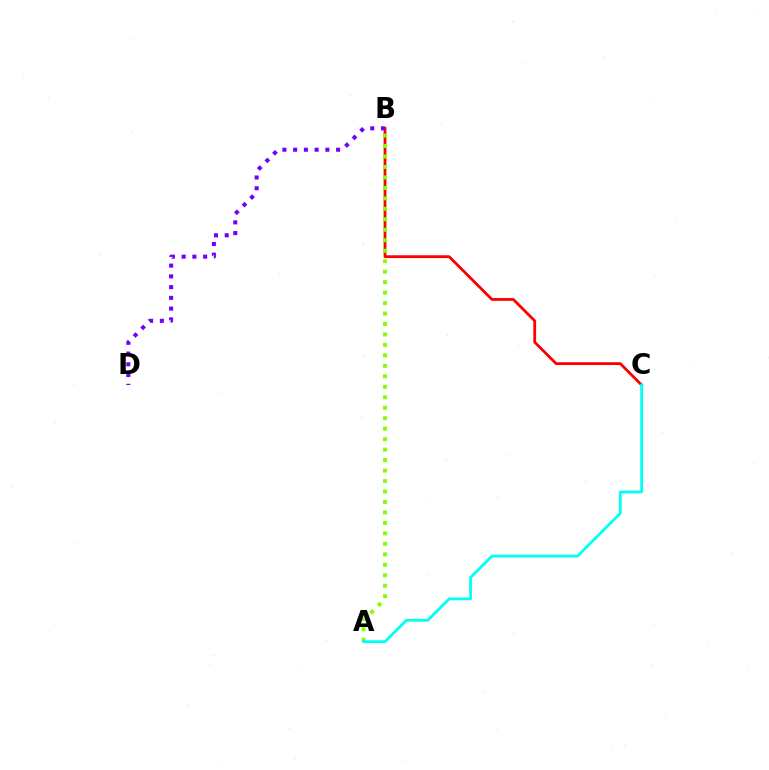{('B', 'C'): [{'color': '#ff0000', 'line_style': 'solid', 'thickness': 2.02}], ('A', 'B'): [{'color': '#84ff00', 'line_style': 'dotted', 'thickness': 2.84}], ('A', 'C'): [{'color': '#00fff6', 'line_style': 'solid', 'thickness': 2.02}], ('B', 'D'): [{'color': '#7200ff', 'line_style': 'dotted', 'thickness': 2.92}]}